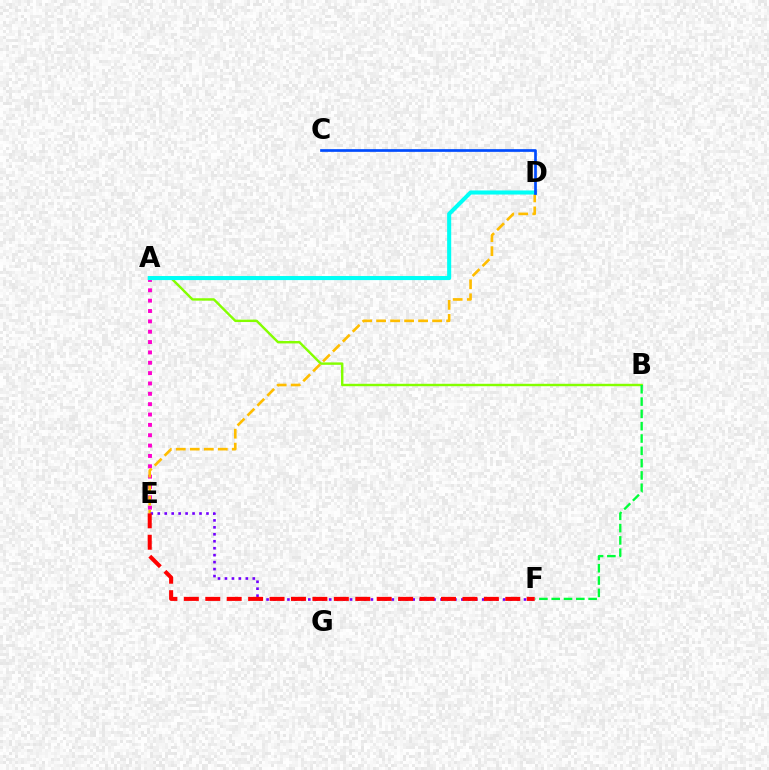{('A', 'B'): [{'color': '#84ff00', 'line_style': 'solid', 'thickness': 1.74}], ('B', 'F'): [{'color': '#00ff39', 'line_style': 'dashed', 'thickness': 1.67}], ('A', 'E'): [{'color': '#ff00cf', 'line_style': 'dotted', 'thickness': 2.81}], ('D', 'E'): [{'color': '#ffbd00', 'line_style': 'dashed', 'thickness': 1.9}], ('A', 'D'): [{'color': '#00fff6', 'line_style': 'solid', 'thickness': 2.93}], ('E', 'F'): [{'color': '#7200ff', 'line_style': 'dotted', 'thickness': 1.89}, {'color': '#ff0000', 'line_style': 'dashed', 'thickness': 2.91}], ('C', 'D'): [{'color': '#004bff', 'line_style': 'solid', 'thickness': 1.94}]}